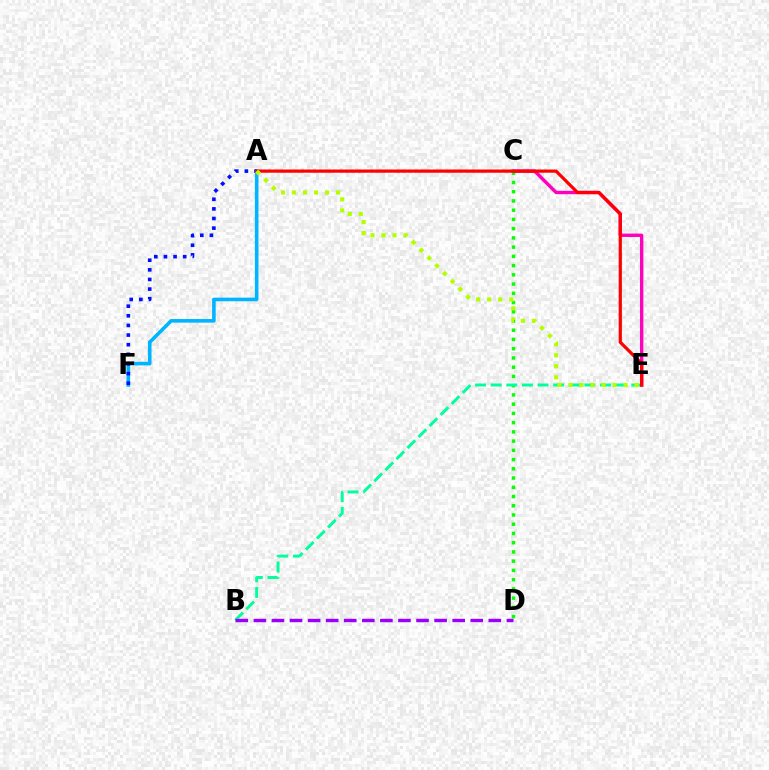{('A', 'C'): [{'color': '#ffa500', 'line_style': 'dotted', 'thickness': 1.71}], ('C', 'D'): [{'color': '#08ff00', 'line_style': 'dotted', 'thickness': 2.51}], ('A', 'F'): [{'color': '#00b5ff', 'line_style': 'solid', 'thickness': 2.59}, {'color': '#0010ff', 'line_style': 'dotted', 'thickness': 2.61}], ('B', 'E'): [{'color': '#00ff9d', 'line_style': 'dashed', 'thickness': 2.12}], ('C', 'E'): [{'color': '#ff00bd', 'line_style': 'solid', 'thickness': 2.44}], ('A', 'E'): [{'color': '#ff0000', 'line_style': 'solid', 'thickness': 2.31}, {'color': '#b3ff00', 'line_style': 'dotted', 'thickness': 3.0}], ('B', 'D'): [{'color': '#9b00ff', 'line_style': 'dashed', 'thickness': 2.46}]}